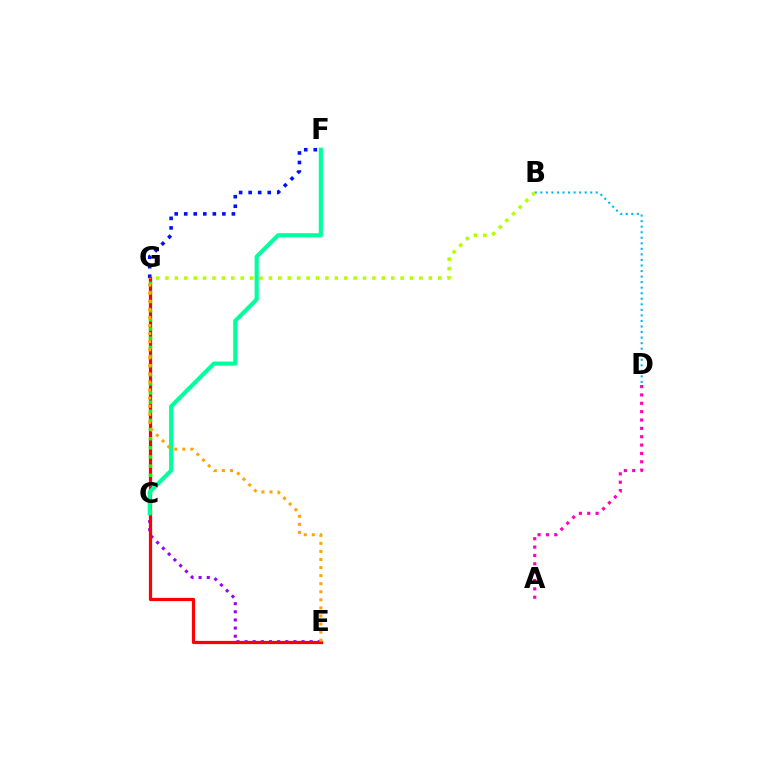{('B', 'D'): [{'color': '#00b5ff', 'line_style': 'dotted', 'thickness': 1.51}], ('A', 'D'): [{'color': '#ff00bd', 'line_style': 'dotted', 'thickness': 2.27}], ('F', 'G'): [{'color': '#0010ff', 'line_style': 'dotted', 'thickness': 2.59}], ('B', 'G'): [{'color': '#b3ff00', 'line_style': 'dotted', 'thickness': 2.56}], ('C', 'E'): [{'color': '#9b00ff', 'line_style': 'dotted', 'thickness': 2.21}], ('E', 'G'): [{'color': '#ff0000', 'line_style': 'solid', 'thickness': 2.32}, {'color': '#ffa500', 'line_style': 'dotted', 'thickness': 2.19}], ('C', 'G'): [{'color': '#08ff00', 'line_style': 'dotted', 'thickness': 2.48}], ('C', 'F'): [{'color': '#00ff9d', 'line_style': 'solid', 'thickness': 2.97}]}